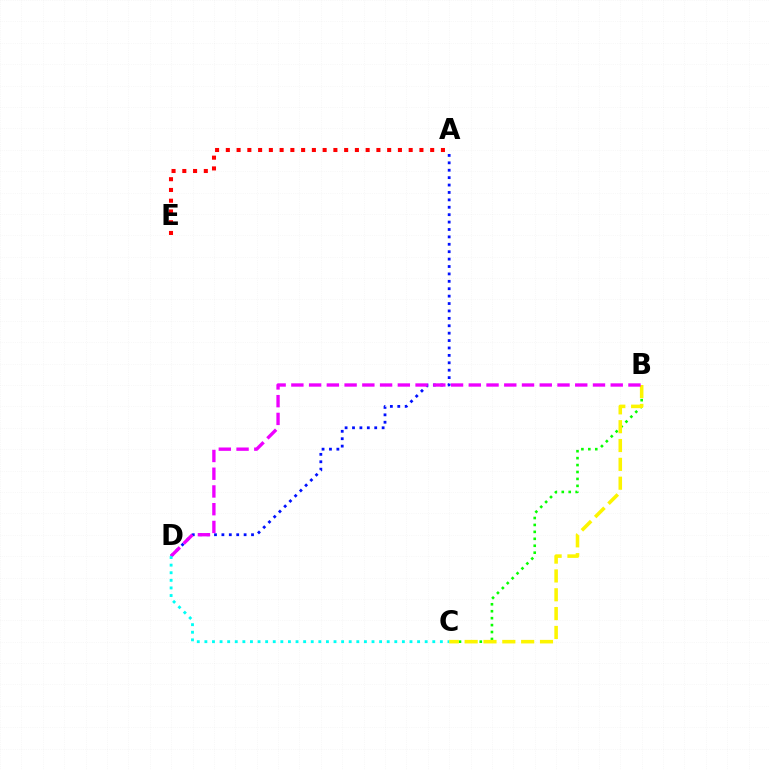{('A', 'D'): [{'color': '#0010ff', 'line_style': 'dotted', 'thickness': 2.01}], ('B', 'C'): [{'color': '#08ff00', 'line_style': 'dotted', 'thickness': 1.88}, {'color': '#fcf500', 'line_style': 'dashed', 'thickness': 2.56}], ('A', 'E'): [{'color': '#ff0000', 'line_style': 'dotted', 'thickness': 2.92}], ('B', 'D'): [{'color': '#ee00ff', 'line_style': 'dashed', 'thickness': 2.41}], ('C', 'D'): [{'color': '#00fff6', 'line_style': 'dotted', 'thickness': 2.06}]}